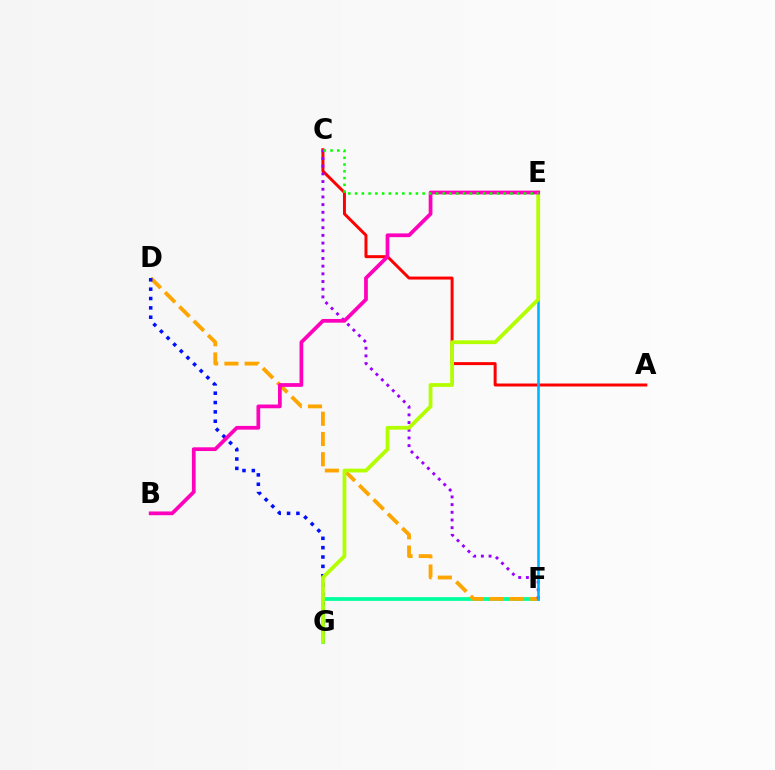{('F', 'G'): [{'color': '#00ff9d', 'line_style': 'solid', 'thickness': 2.7}], ('D', 'F'): [{'color': '#ffa500', 'line_style': 'dashed', 'thickness': 2.75}], ('D', 'G'): [{'color': '#0010ff', 'line_style': 'dotted', 'thickness': 2.54}], ('A', 'C'): [{'color': '#ff0000', 'line_style': 'solid', 'thickness': 2.14}], ('C', 'F'): [{'color': '#9b00ff', 'line_style': 'dotted', 'thickness': 2.09}], ('E', 'F'): [{'color': '#00b5ff', 'line_style': 'solid', 'thickness': 1.87}], ('E', 'G'): [{'color': '#b3ff00', 'line_style': 'solid', 'thickness': 2.73}], ('B', 'E'): [{'color': '#ff00bd', 'line_style': 'solid', 'thickness': 2.69}], ('C', 'E'): [{'color': '#08ff00', 'line_style': 'dotted', 'thickness': 1.84}]}